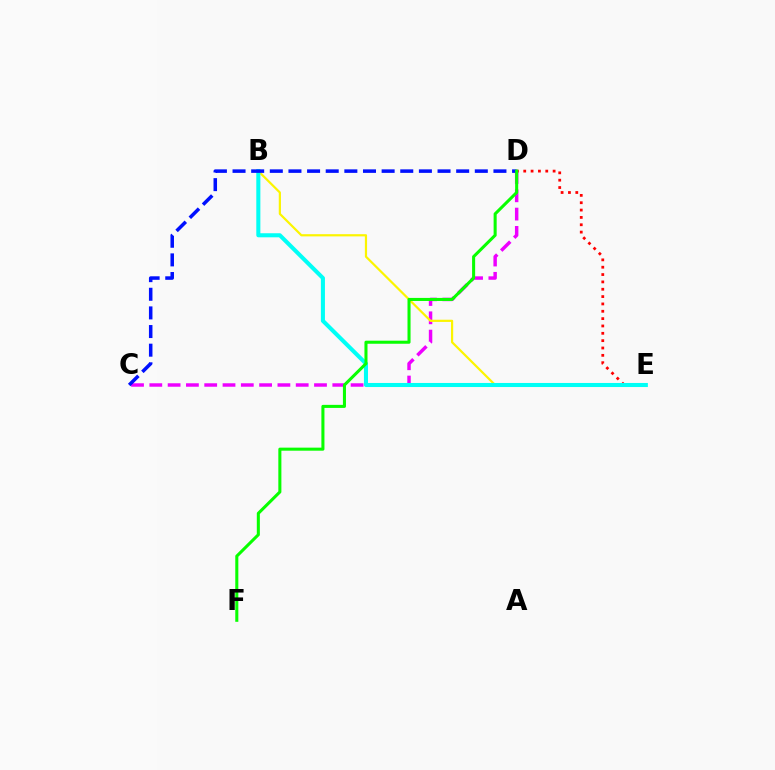{('C', 'D'): [{'color': '#ee00ff', 'line_style': 'dashed', 'thickness': 2.49}, {'color': '#0010ff', 'line_style': 'dashed', 'thickness': 2.53}], ('D', 'E'): [{'color': '#ff0000', 'line_style': 'dotted', 'thickness': 2.0}], ('B', 'E'): [{'color': '#fcf500', 'line_style': 'solid', 'thickness': 1.59}, {'color': '#00fff6', 'line_style': 'solid', 'thickness': 2.92}], ('D', 'F'): [{'color': '#08ff00', 'line_style': 'solid', 'thickness': 2.2}]}